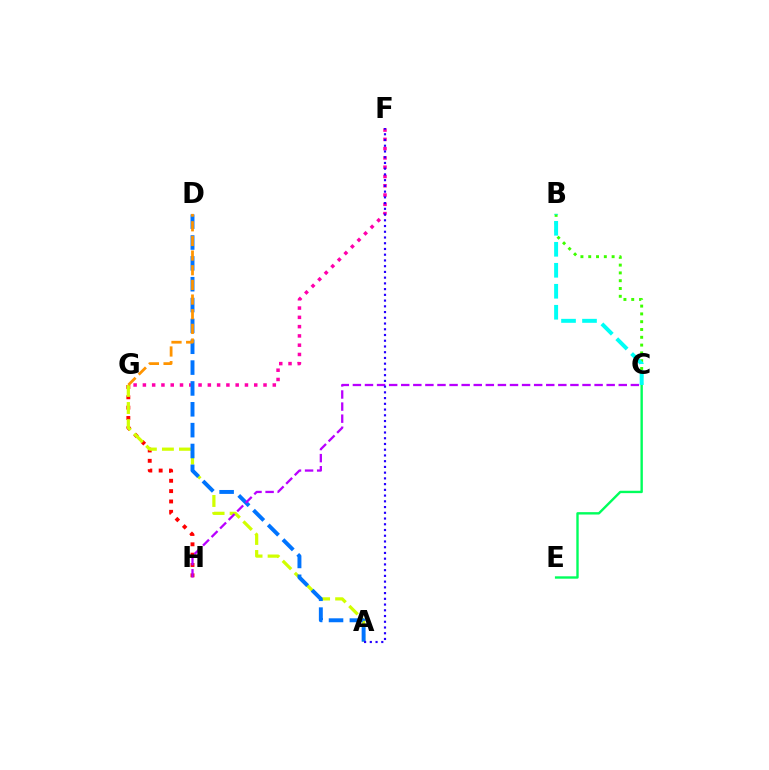{('G', 'H'): [{'color': '#ff0000', 'line_style': 'dotted', 'thickness': 2.81}], ('F', 'G'): [{'color': '#ff00ac', 'line_style': 'dotted', 'thickness': 2.52}], ('A', 'G'): [{'color': '#d1ff00', 'line_style': 'dashed', 'thickness': 2.32}], ('B', 'C'): [{'color': '#3dff00', 'line_style': 'dotted', 'thickness': 2.12}, {'color': '#00fff6', 'line_style': 'dashed', 'thickness': 2.85}], ('A', 'D'): [{'color': '#0074ff', 'line_style': 'dashed', 'thickness': 2.83}], ('C', 'E'): [{'color': '#00ff5c', 'line_style': 'solid', 'thickness': 1.72}], ('D', 'G'): [{'color': '#ff9400', 'line_style': 'dashed', 'thickness': 1.99}], ('C', 'H'): [{'color': '#b900ff', 'line_style': 'dashed', 'thickness': 1.64}], ('A', 'F'): [{'color': '#2500ff', 'line_style': 'dotted', 'thickness': 1.56}]}